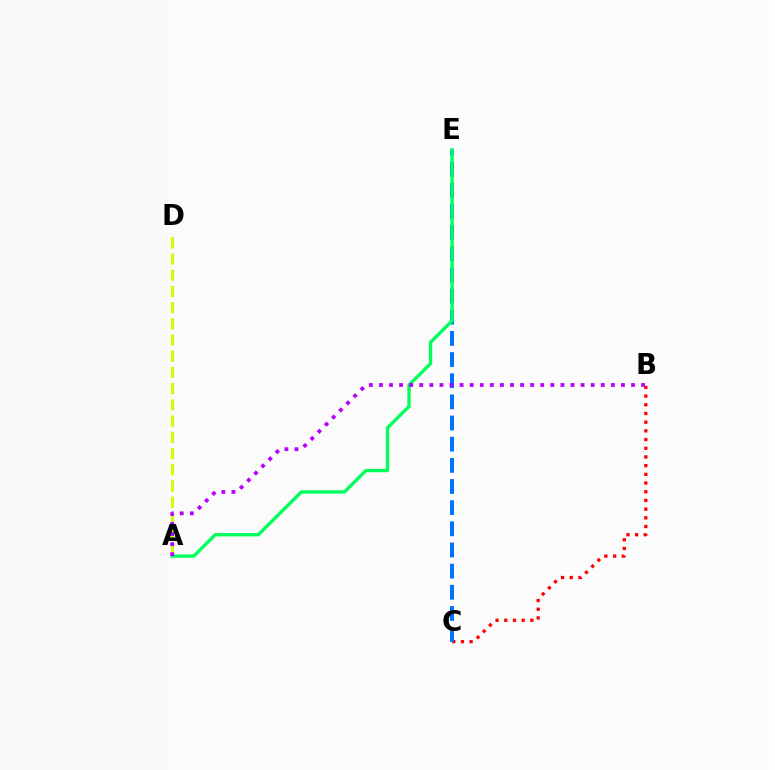{('B', 'C'): [{'color': '#ff0000', 'line_style': 'dotted', 'thickness': 2.36}], ('A', 'D'): [{'color': '#d1ff00', 'line_style': 'dashed', 'thickness': 2.2}], ('C', 'E'): [{'color': '#0074ff', 'line_style': 'dashed', 'thickness': 2.87}], ('A', 'E'): [{'color': '#00ff5c', 'line_style': 'solid', 'thickness': 2.4}], ('A', 'B'): [{'color': '#b900ff', 'line_style': 'dotted', 'thickness': 2.74}]}